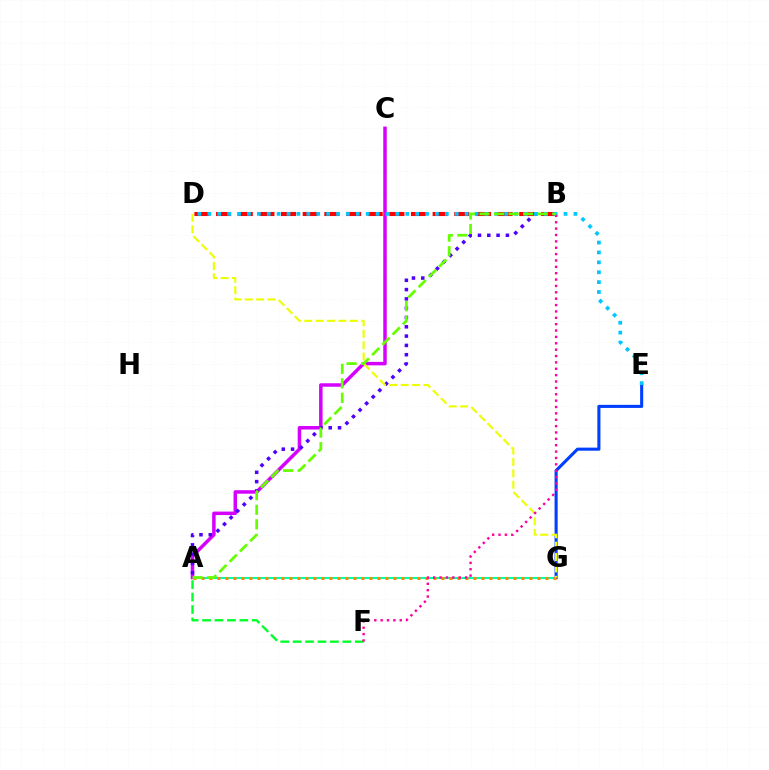{('A', 'G'): [{'color': '#00ffaf', 'line_style': 'solid', 'thickness': 1.51}, {'color': '#ff8800', 'line_style': 'dotted', 'thickness': 2.17}], ('B', 'D'): [{'color': '#ff0000', 'line_style': 'dashed', 'thickness': 2.94}], ('A', 'C'): [{'color': '#d600ff', 'line_style': 'solid', 'thickness': 2.51}], ('A', 'F'): [{'color': '#00ff27', 'line_style': 'dashed', 'thickness': 1.69}], ('A', 'B'): [{'color': '#4f00ff', 'line_style': 'dotted', 'thickness': 2.53}, {'color': '#66ff00', 'line_style': 'dashed', 'thickness': 1.97}], ('E', 'G'): [{'color': '#003fff', 'line_style': 'solid', 'thickness': 2.22}], ('D', 'G'): [{'color': '#eeff00', 'line_style': 'dashed', 'thickness': 1.55}], ('D', 'E'): [{'color': '#00c7ff', 'line_style': 'dotted', 'thickness': 2.69}], ('B', 'F'): [{'color': '#ff00a0', 'line_style': 'dotted', 'thickness': 1.73}]}